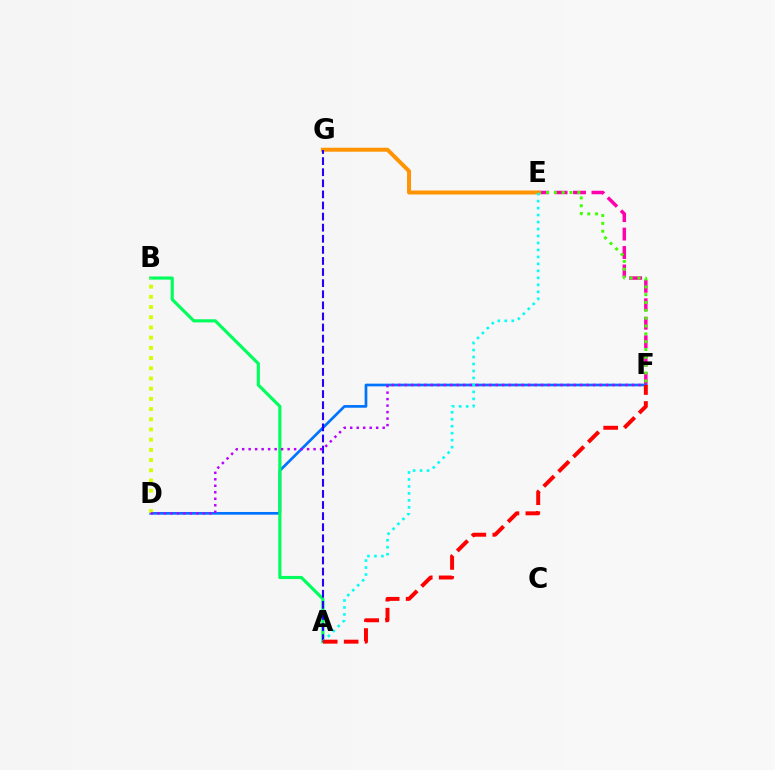{('E', 'F'): [{'color': '#ff00ac', 'line_style': 'dashed', 'thickness': 2.51}, {'color': '#3dff00', 'line_style': 'dotted', 'thickness': 2.13}], ('D', 'F'): [{'color': '#0074ff', 'line_style': 'solid', 'thickness': 1.94}, {'color': '#b900ff', 'line_style': 'dotted', 'thickness': 1.76}], ('A', 'B'): [{'color': '#00ff5c', 'line_style': 'solid', 'thickness': 2.27}], ('B', 'D'): [{'color': '#d1ff00', 'line_style': 'dotted', 'thickness': 2.77}], ('E', 'G'): [{'color': '#ff9400', 'line_style': 'solid', 'thickness': 2.86}], ('A', 'G'): [{'color': '#2500ff', 'line_style': 'dashed', 'thickness': 1.51}], ('A', 'E'): [{'color': '#00fff6', 'line_style': 'dotted', 'thickness': 1.9}], ('A', 'F'): [{'color': '#ff0000', 'line_style': 'dashed', 'thickness': 2.85}]}